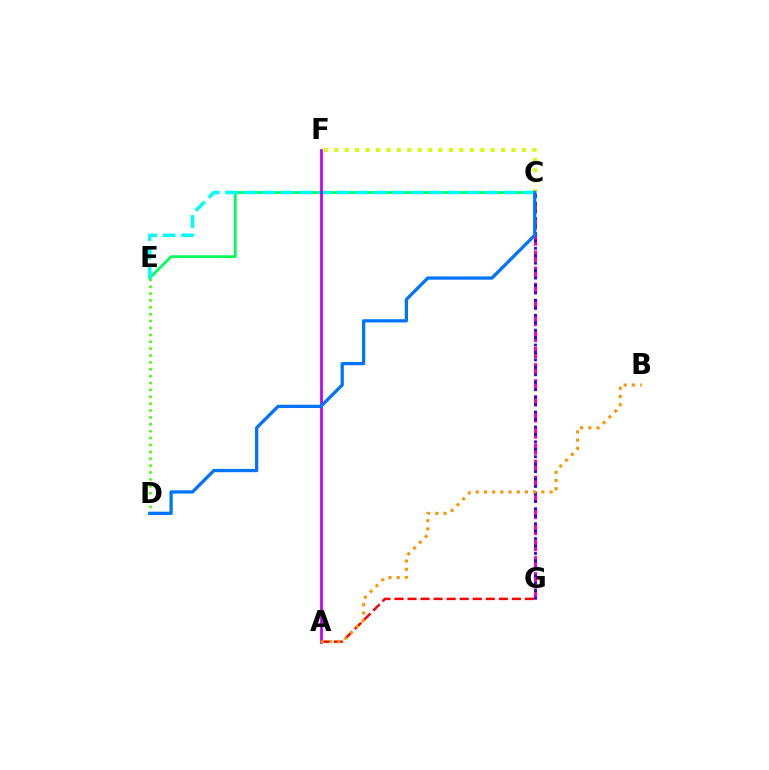{('C', 'F'): [{'color': '#d1ff00', 'line_style': 'dotted', 'thickness': 2.83}], ('C', 'G'): [{'color': '#ff00ac', 'line_style': 'dashed', 'thickness': 2.18}, {'color': '#2500ff', 'line_style': 'dotted', 'thickness': 2.02}], ('D', 'E'): [{'color': '#3dff00', 'line_style': 'dotted', 'thickness': 1.87}], ('C', 'E'): [{'color': '#00ff5c', 'line_style': 'solid', 'thickness': 2.02}, {'color': '#00fff6', 'line_style': 'dashed', 'thickness': 2.52}], ('A', 'G'): [{'color': '#ff0000', 'line_style': 'dashed', 'thickness': 1.77}], ('A', 'F'): [{'color': '#b900ff', 'line_style': 'solid', 'thickness': 1.95}], ('C', 'D'): [{'color': '#0074ff', 'line_style': 'solid', 'thickness': 2.35}], ('A', 'B'): [{'color': '#ff9400', 'line_style': 'dotted', 'thickness': 2.23}]}